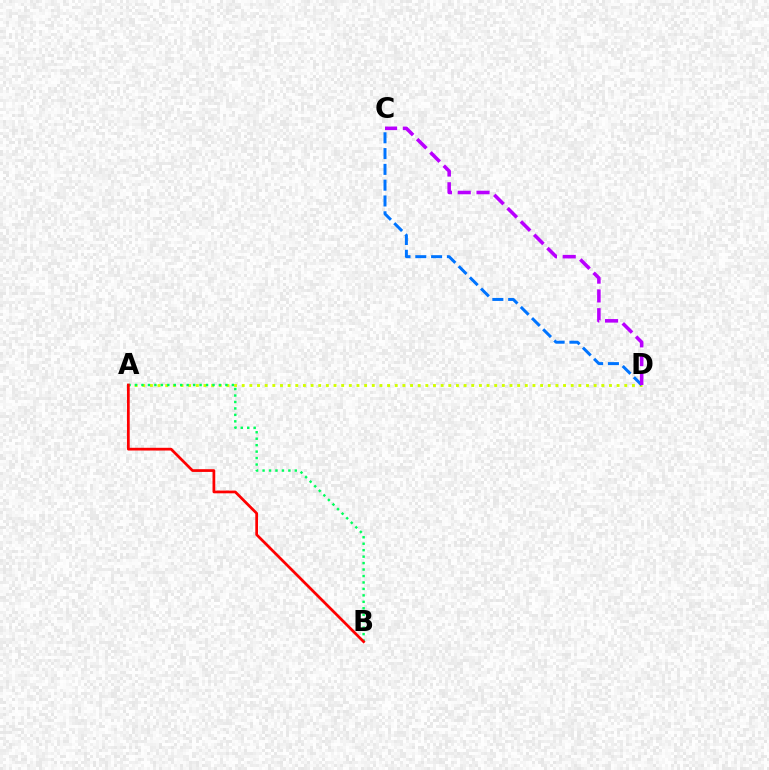{('A', 'D'): [{'color': '#d1ff00', 'line_style': 'dotted', 'thickness': 2.08}], ('C', 'D'): [{'color': '#0074ff', 'line_style': 'dashed', 'thickness': 2.15}, {'color': '#b900ff', 'line_style': 'dashed', 'thickness': 2.55}], ('A', 'B'): [{'color': '#00ff5c', 'line_style': 'dotted', 'thickness': 1.75}, {'color': '#ff0000', 'line_style': 'solid', 'thickness': 1.97}]}